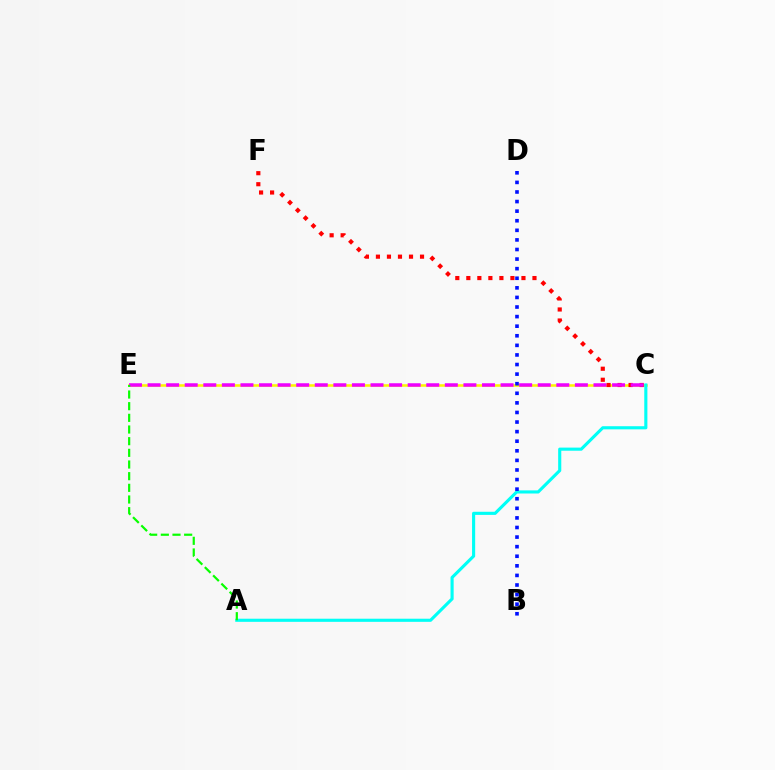{('C', 'E'): [{'color': '#fcf500', 'line_style': 'solid', 'thickness': 1.83}, {'color': '#ee00ff', 'line_style': 'dashed', 'thickness': 2.52}], ('A', 'C'): [{'color': '#00fff6', 'line_style': 'solid', 'thickness': 2.25}], ('B', 'D'): [{'color': '#0010ff', 'line_style': 'dotted', 'thickness': 2.6}], ('C', 'F'): [{'color': '#ff0000', 'line_style': 'dotted', 'thickness': 3.0}], ('A', 'E'): [{'color': '#08ff00', 'line_style': 'dashed', 'thickness': 1.58}]}